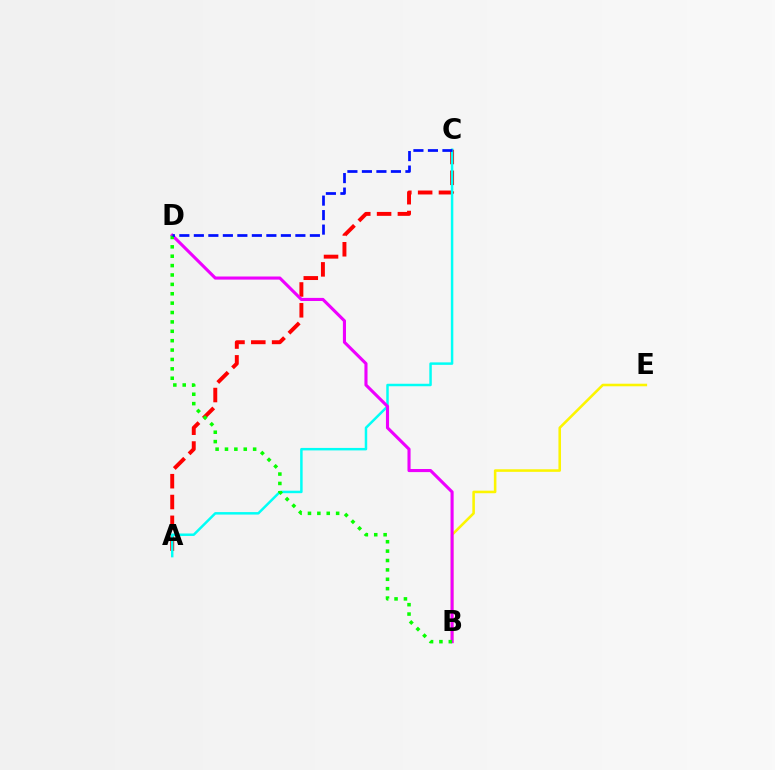{('A', 'C'): [{'color': '#ff0000', 'line_style': 'dashed', 'thickness': 2.83}, {'color': '#00fff6', 'line_style': 'solid', 'thickness': 1.78}], ('B', 'E'): [{'color': '#fcf500', 'line_style': 'solid', 'thickness': 1.85}], ('B', 'D'): [{'color': '#ee00ff', 'line_style': 'solid', 'thickness': 2.23}, {'color': '#08ff00', 'line_style': 'dotted', 'thickness': 2.55}], ('C', 'D'): [{'color': '#0010ff', 'line_style': 'dashed', 'thickness': 1.97}]}